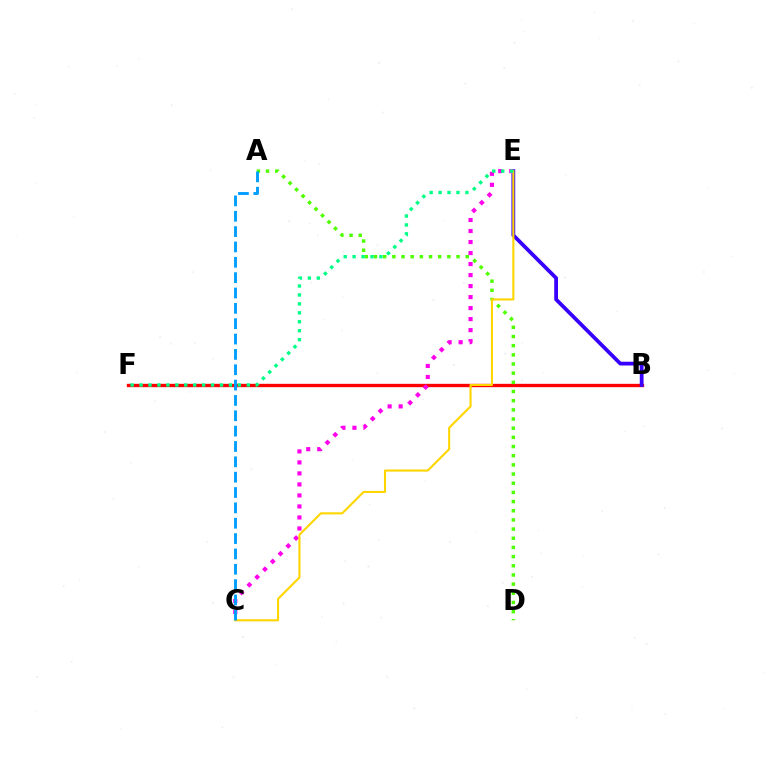{('B', 'F'): [{'color': '#ff0000', 'line_style': 'solid', 'thickness': 2.41}], ('A', 'D'): [{'color': '#4fff00', 'line_style': 'dotted', 'thickness': 2.49}], ('B', 'E'): [{'color': '#3700ff', 'line_style': 'solid', 'thickness': 2.72}], ('C', 'E'): [{'color': '#ff00ed', 'line_style': 'dotted', 'thickness': 2.99}, {'color': '#ffd500', 'line_style': 'solid', 'thickness': 1.5}], ('E', 'F'): [{'color': '#00ff86', 'line_style': 'dotted', 'thickness': 2.43}], ('A', 'C'): [{'color': '#009eff', 'line_style': 'dashed', 'thickness': 2.09}]}